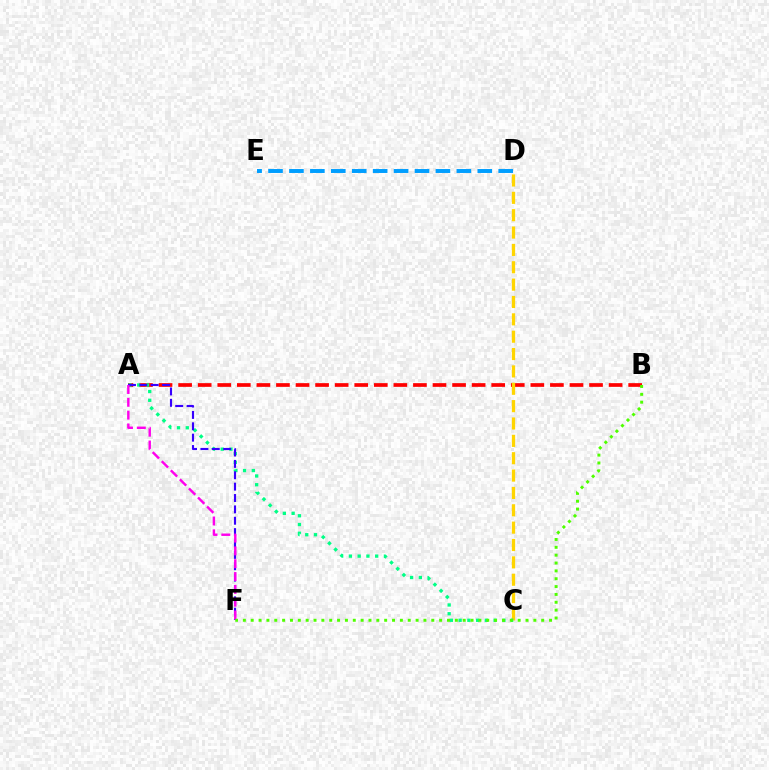{('A', 'B'): [{'color': '#ff0000', 'line_style': 'dashed', 'thickness': 2.66}], ('C', 'D'): [{'color': '#ffd500', 'line_style': 'dashed', 'thickness': 2.36}], ('A', 'C'): [{'color': '#00ff86', 'line_style': 'dotted', 'thickness': 2.38}], ('A', 'F'): [{'color': '#3700ff', 'line_style': 'dashed', 'thickness': 1.54}, {'color': '#ff00ed', 'line_style': 'dashed', 'thickness': 1.74}], ('D', 'E'): [{'color': '#009eff', 'line_style': 'dashed', 'thickness': 2.84}], ('B', 'F'): [{'color': '#4fff00', 'line_style': 'dotted', 'thickness': 2.13}]}